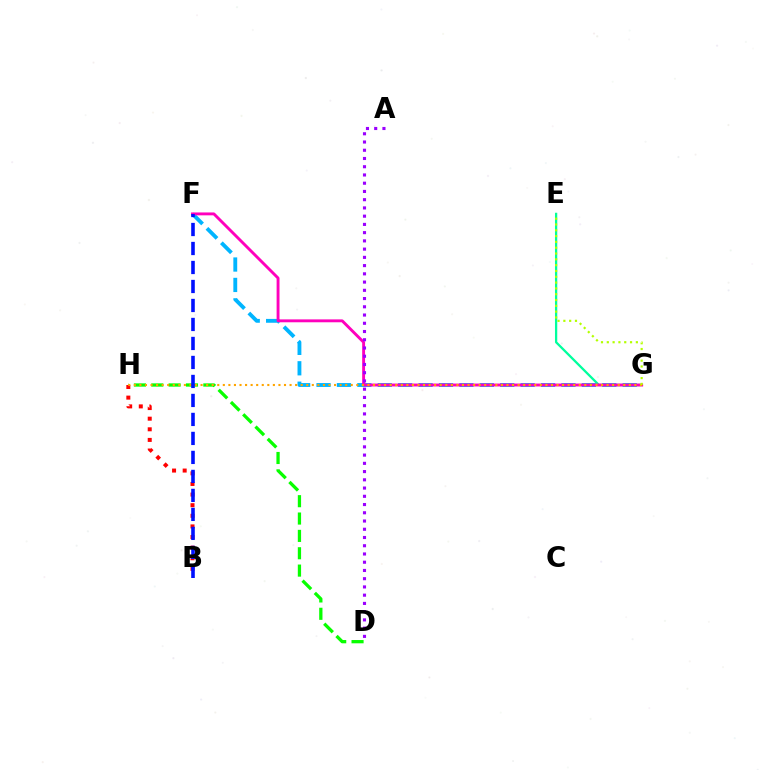{('F', 'G'): [{'color': '#00b5ff', 'line_style': 'dashed', 'thickness': 2.77}, {'color': '#ff00bd', 'line_style': 'solid', 'thickness': 2.08}], ('D', 'H'): [{'color': '#08ff00', 'line_style': 'dashed', 'thickness': 2.36}], ('B', 'H'): [{'color': '#ff0000', 'line_style': 'dotted', 'thickness': 2.88}], ('E', 'G'): [{'color': '#00ff9d', 'line_style': 'solid', 'thickness': 1.64}, {'color': '#b3ff00', 'line_style': 'dotted', 'thickness': 1.58}], ('G', 'H'): [{'color': '#ffa500', 'line_style': 'dotted', 'thickness': 1.51}], ('B', 'F'): [{'color': '#0010ff', 'line_style': 'dashed', 'thickness': 2.58}], ('A', 'D'): [{'color': '#9b00ff', 'line_style': 'dotted', 'thickness': 2.24}]}